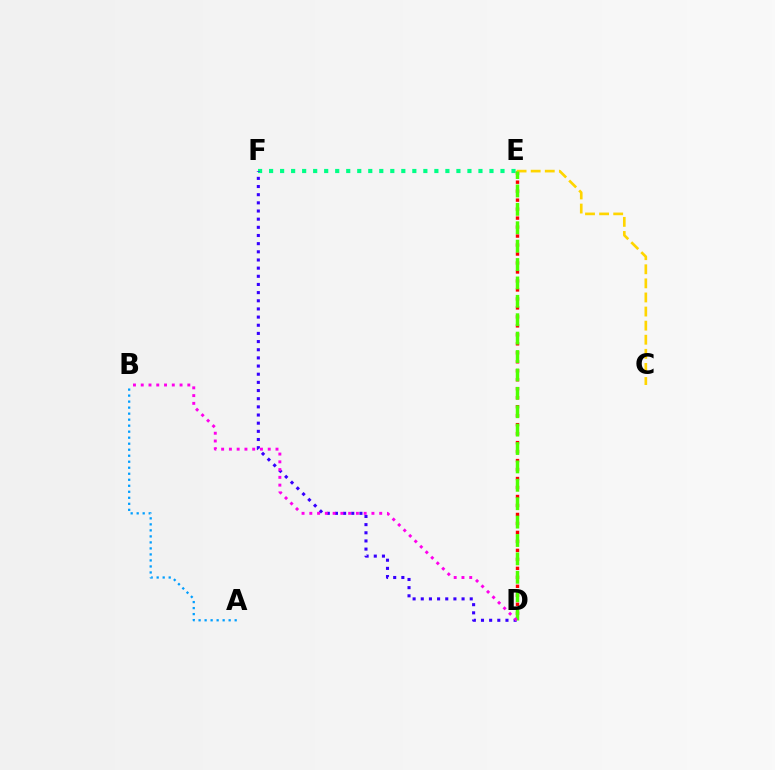{('E', 'F'): [{'color': '#00ff86', 'line_style': 'dotted', 'thickness': 2.99}], ('D', 'F'): [{'color': '#3700ff', 'line_style': 'dotted', 'thickness': 2.22}], ('D', 'E'): [{'color': '#ff0000', 'line_style': 'dotted', 'thickness': 2.44}, {'color': '#4fff00', 'line_style': 'dashed', 'thickness': 2.5}], ('C', 'E'): [{'color': '#ffd500', 'line_style': 'dashed', 'thickness': 1.91}], ('B', 'D'): [{'color': '#ff00ed', 'line_style': 'dotted', 'thickness': 2.11}], ('A', 'B'): [{'color': '#009eff', 'line_style': 'dotted', 'thickness': 1.63}]}